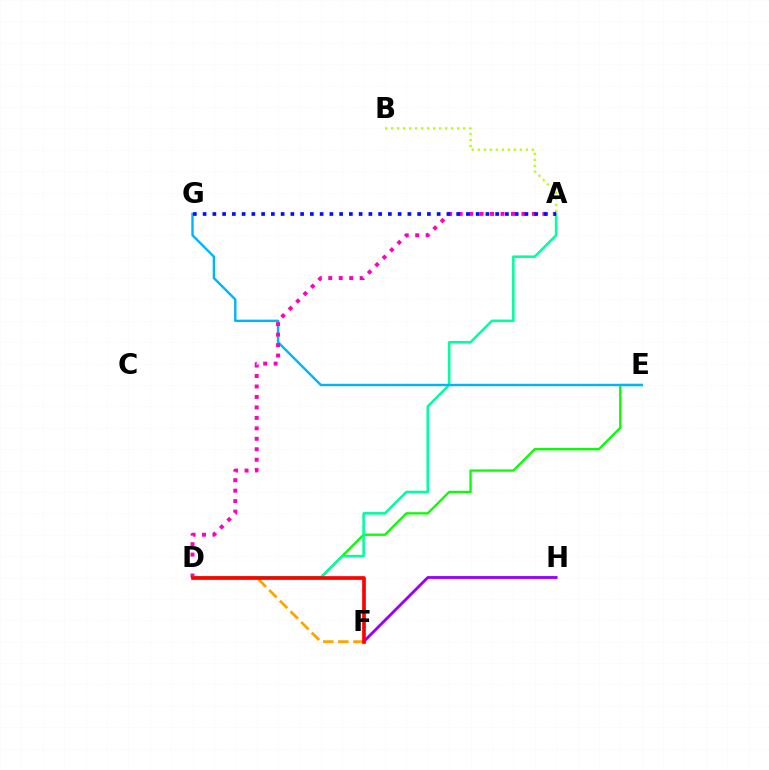{('D', 'E'): [{'color': '#08ff00', 'line_style': 'solid', 'thickness': 1.68}], ('F', 'H'): [{'color': '#9b00ff', 'line_style': 'solid', 'thickness': 2.06}], ('A', 'D'): [{'color': '#00ff9d', 'line_style': 'solid', 'thickness': 1.84}, {'color': '#ff00bd', 'line_style': 'dotted', 'thickness': 2.84}], ('E', 'G'): [{'color': '#00b5ff', 'line_style': 'solid', 'thickness': 1.72}], ('A', 'B'): [{'color': '#b3ff00', 'line_style': 'dotted', 'thickness': 1.63}], ('D', 'F'): [{'color': '#ffa500', 'line_style': 'dashed', 'thickness': 2.04}, {'color': '#ff0000', 'line_style': 'solid', 'thickness': 2.65}], ('A', 'G'): [{'color': '#0010ff', 'line_style': 'dotted', 'thickness': 2.65}]}